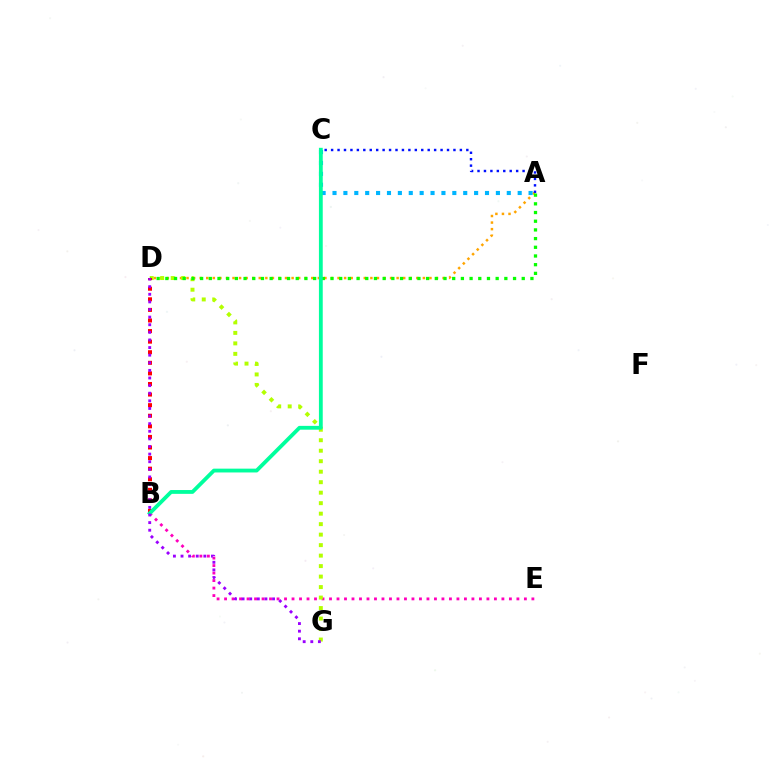{('B', 'E'): [{'color': '#ff00bd', 'line_style': 'dotted', 'thickness': 2.04}], ('A', 'D'): [{'color': '#ffa500', 'line_style': 'dotted', 'thickness': 1.78}, {'color': '#08ff00', 'line_style': 'dotted', 'thickness': 2.36}], ('D', 'G'): [{'color': '#b3ff00', 'line_style': 'dotted', 'thickness': 2.85}, {'color': '#9b00ff', 'line_style': 'dotted', 'thickness': 2.07}], ('A', 'C'): [{'color': '#00b5ff', 'line_style': 'dotted', 'thickness': 2.96}, {'color': '#0010ff', 'line_style': 'dotted', 'thickness': 1.75}], ('B', 'D'): [{'color': '#ff0000', 'line_style': 'dotted', 'thickness': 2.88}], ('B', 'C'): [{'color': '#00ff9d', 'line_style': 'solid', 'thickness': 2.74}]}